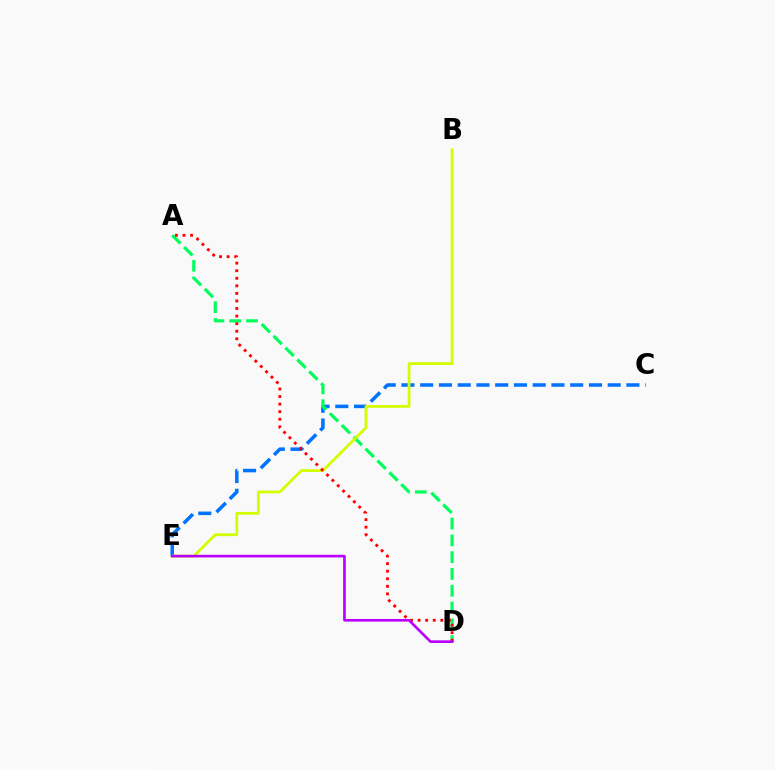{('C', 'E'): [{'color': '#0074ff', 'line_style': 'dashed', 'thickness': 2.55}], ('A', 'D'): [{'color': '#00ff5c', 'line_style': 'dashed', 'thickness': 2.28}, {'color': '#ff0000', 'line_style': 'dotted', 'thickness': 2.06}], ('B', 'E'): [{'color': '#d1ff00', 'line_style': 'solid', 'thickness': 2.01}], ('D', 'E'): [{'color': '#b900ff', 'line_style': 'solid', 'thickness': 1.9}]}